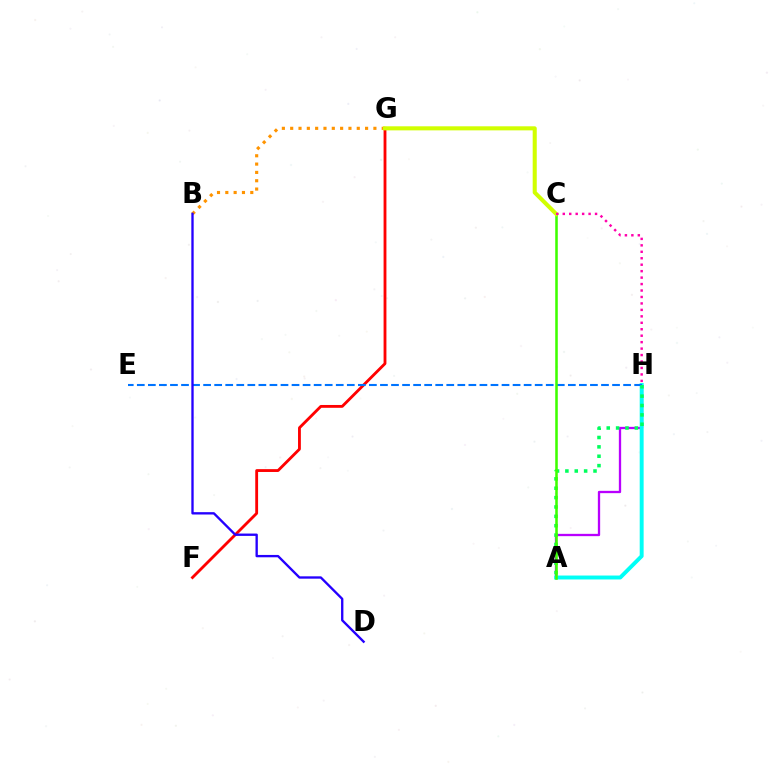{('B', 'G'): [{'color': '#ff9400', 'line_style': 'dotted', 'thickness': 2.26}], ('F', 'G'): [{'color': '#ff0000', 'line_style': 'solid', 'thickness': 2.04}], ('A', 'H'): [{'color': '#b900ff', 'line_style': 'solid', 'thickness': 1.66}, {'color': '#00fff6', 'line_style': 'solid', 'thickness': 2.83}, {'color': '#00ff5c', 'line_style': 'dotted', 'thickness': 2.55}], ('E', 'H'): [{'color': '#0074ff', 'line_style': 'dashed', 'thickness': 1.5}], ('B', 'D'): [{'color': '#2500ff', 'line_style': 'solid', 'thickness': 1.69}], ('A', 'C'): [{'color': '#3dff00', 'line_style': 'solid', 'thickness': 1.84}], ('C', 'G'): [{'color': '#d1ff00', 'line_style': 'solid', 'thickness': 2.93}], ('C', 'H'): [{'color': '#ff00ac', 'line_style': 'dotted', 'thickness': 1.75}]}